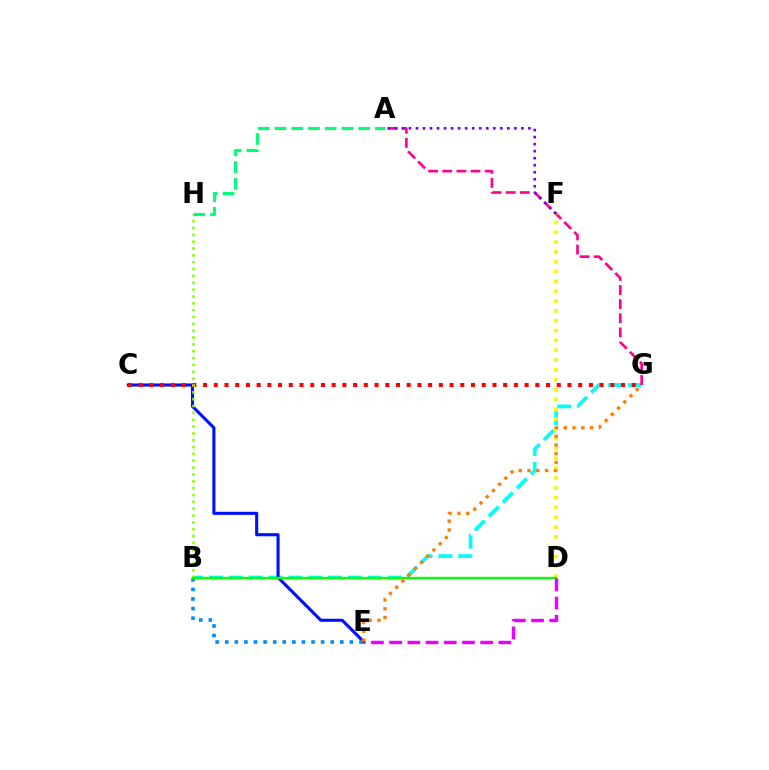{('B', 'G'): [{'color': '#00fff6', 'line_style': 'dashed', 'thickness': 2.7}], ('A', 'G'): [{'color': '#ff0094', 'line_style': 'dashed', 'thickness': 1.92}], ('C', 'E'): [{'color': '#0010ff', 'line_style': 'solid', 'thickness': 2.23}], ('C', 'G'): [{'color': '#ff0000', 'line_style': 'dotted', 'thickness': 2.91}], ('D', 'F'): [{'color': '#fcf500', 'line_style': 'dotted', 'thickness': 2.67}], ('B', 'E'): [{'color': '#008cff', 'line_style': 'dotted', 'thickness': 2.61}], ('B', 'H'): [{'color': '#84ff00', 'line_style': 'dotted', 'thickness': 1.86}], ('B', 'D'): [{'color': '#08ff00', 'line_style': 'solid', 'thickness': 1.67}], ('D', 'E'): [{'color': '#ee00ff', 'line_style': 'dashed', 'thickness': 2.47}], ('A', 'H'): [{'color': '#00ff74', 'line_style': 'dashed', 'thickness': 2.27}], ('E', 'G'): [{'color': '#ff7c00', 'line_style': 'dotted', 'thickness': 2.39}], ('A', 'F'): [{'color': '#7200ff', 'line_style': 'dotted', 'thickness': 1.91}]}